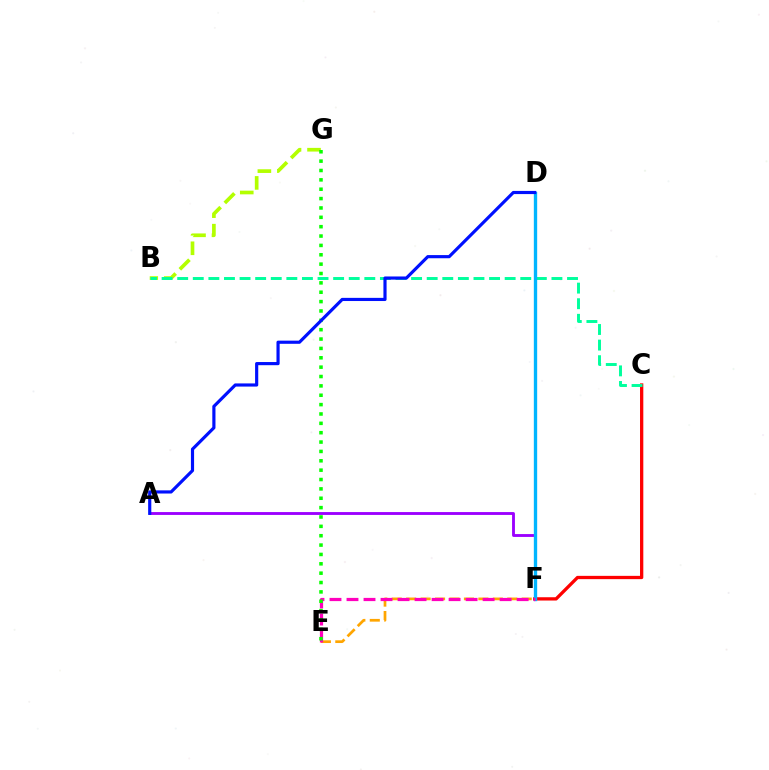{('A', 'F'): [{'color': '#9b00ff', 'line_style': 'solid', 'thickness': 2.06}], ('B', 'G'): [{'color': '#b3ff00', 'line_style': 'dashed', 'thickness': 2.65}], ('C', 'F'): [{'color': '#ff0000', 'line_style': 'solid', 'thickness': 2.37}], ('E', 'F'): [{'color': '#ffa500', 'line_style': 'dashed', 'thickness': 1.96}, {'color': '#ff00bd', 'line_style': 'dashed', 'thickness': 2.31}], ('B', 'C'): [{'color': '#00ff9d', 'line_style': 'dashed', 'thickness': 2.12}], ('D', 'F'): [{'color': '#00b5ff', 'line_style': 'solid', 'thickness': 2.41}], ('E', 'G'): [{'color': '#08ff00', 'line_style': 'dotted', 'thickness': 2.54}], ('A', 'D'): [{'color': '#0010ff', 'line_style': 'solid', 'thickness': 2.28}]}